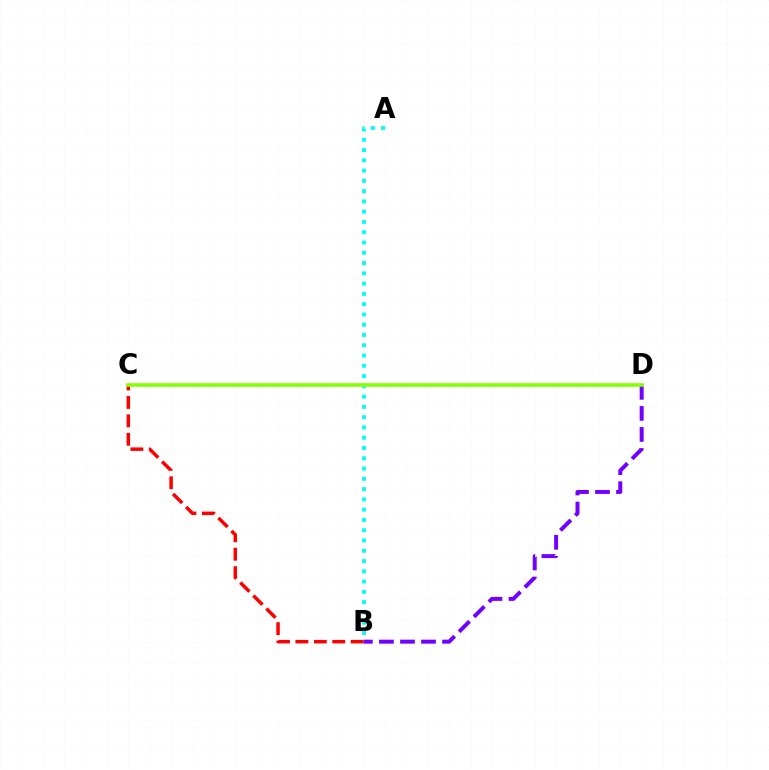{('A', 'B'): [{'color': '#00fff6', 'line_style': 'dotted', 'thickness': 2.79}], ('B', 'C'): [{'color': '#ff0000', 'line_style': 'dashed', 'thickness': 2.5}], ('B', 'D'): [{'color': '#7200ff', 'line_style': 'dashed', 'thickness': 2.86}], ('C', 'D'): [{'color': '#84ff00', 'line_style': 'solid', 'thickness': 2.62}]}